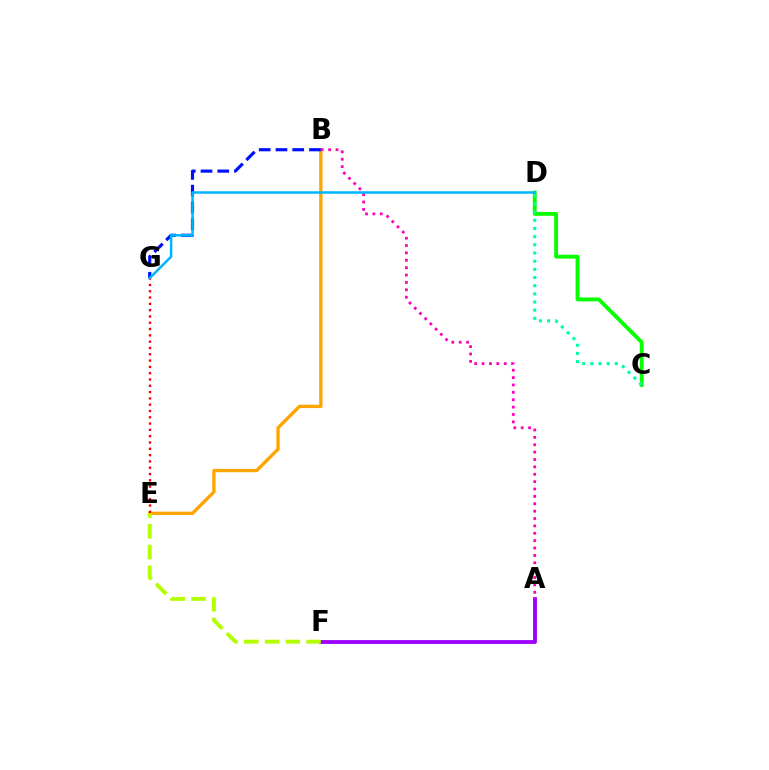{('B', 'E'): [{'color': '#ffa500', 'line_style': 'solid', 'thickness': 2.41}], ('C', 'D'): [{'color': '#08ff00', 'line_style': 'solid', 'thickness': 2.77}, {'color': '#00ff9d', 'line_style': 'dotted', 'thickness': 2.22}], ('B', 'G'): [{'color': '#0010ff', 'line_style': 'dashed', 'thickness': 2.28}], ('A', 'F'): [{'color': '#9b00ff', 'line_style': 'solid', 'thickness': 2.74}], ('E', 'F'): [{'color': '#b3ff00', 'line_style': 'dashed', 'thickness': 2.82}], ('A', 'B'): [{'color': '#ff00bd', 'line_style': 'dotted', 'thickness': 2.0}], ('E', 'G'): [{'color': '#ff0000', 'line_style': 'dotted', 'thickness': 1.71}], ('D', 'G'): [{'color': '#00b5ff', 'line_style': 'solid', 'thickness': 1.8}]}